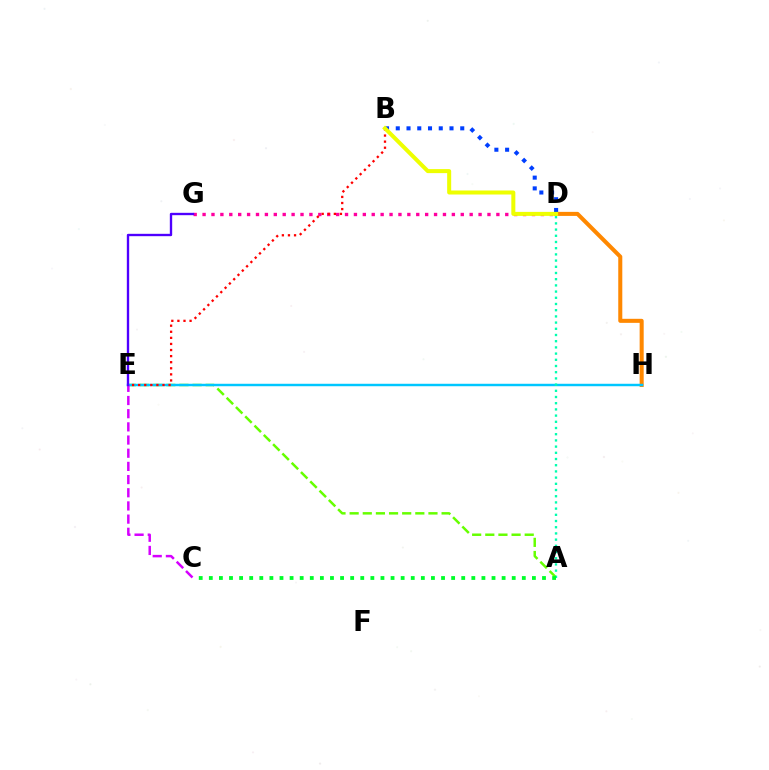{('A', 'E'): [{'color': '#66ff00', 'line_style': 'dashed', 'thickness': 1.78}], ('D', 'H'): [{'color': '#ff8800', 'line_style': 'solid', 'thickness': 2.91}], ('D', 'G'): [{'color': '#ff00a0', 'line_style': 'dotted', 'thickness': 2.42}], ('E', 'H'): [{'color': '#00c7ff', 'line_style': 'solid', 'thickness': 1.77}], ('B', 'D'): [{'color': '#003fff', 'line_style': 'dotted', 'thickness': 2.92}, {'color': '#eeff00', 'line_style': 'solid', 'thickness': 2.9}], ('B', 'E'): [{'color': '#ff0000', 'line_style': 'dotted', 'thickness': 1.65}], ('A', 'D'): [{'color': '#00ffaf', 'line_style': 'dotted', 'thickness': 1.68}], ('C', 'E'): [{'color': '#d600ff', 'line_style': 'dashed', 'thickness': 1.79}], ('A', 'C'): [{'color': '#00ff27', 'line_style': 'dotted', 'thickness': 2.74}], ('E', 'G'): [{'color': '#4f00ff', 'line_style': 'solid', 'thickness': 1.7}]}